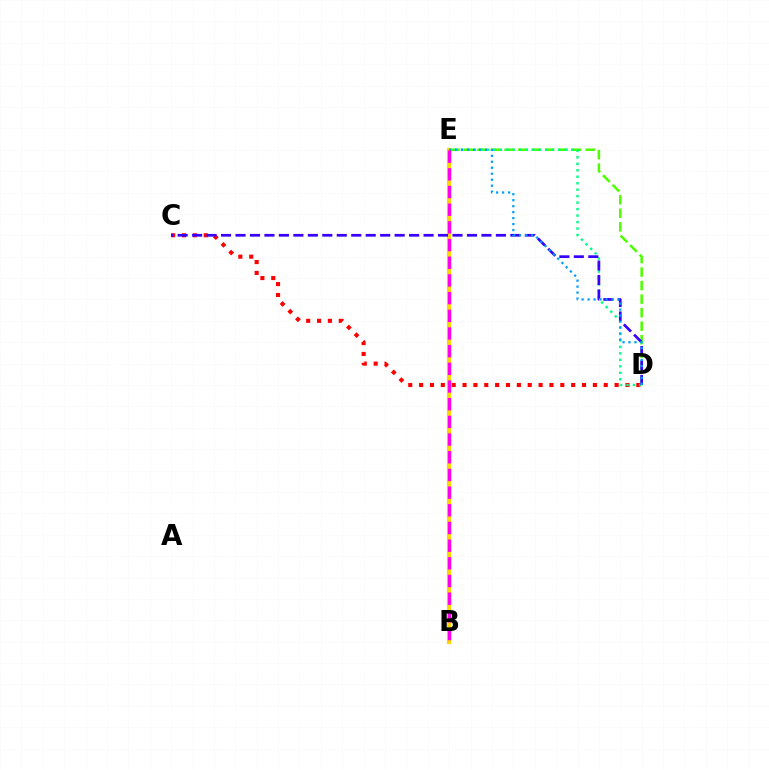{('B', 'E'): [{'color': '#ffd500', 'line_style': 'solid', 'thickness': 2.99}, {'color': '#ff00ed', 'line_style': 'dashed', 'thickness': 2.4}], ('D', 'E'): [{'color': '#4fff00', 'line_style': 'dashed', 'thickness': 1.84}, {'color': '#00ff86', 'line_style': 'dotted', 'thickness': 1.76}, {'color': '#009eff', 'line_style': 'dotted', 'thickness': 1.62}], ('C', 'D'): [{'color': '#ff0000', 'line_style': 'dotted', 'thickness': 2.95}, {'color': '#3700ff', 'line_style': 'dashed', 'thickness': 1.97}]}